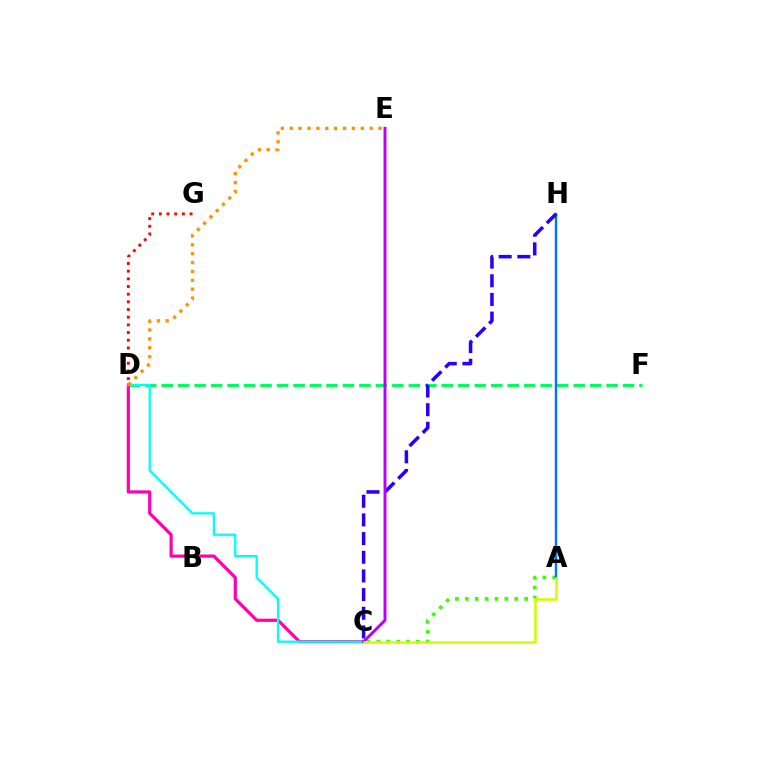{('A', 'C'): [{'color': '#3dff00', 'line_style': 'dotted', 'thickness': 2.69}, {'color': '#d1ff00', 'line_style': 'solid', 'thickness': 1.84}], ('D', 'F'): [{'color': '#00ff5c', 'line_style': 'dashed', 'thickness': 2.24}], ('A', 'H'): [{'color': '#0074ff', 'line_style': 'solid', 'thickness': 1.75}], ('C', 'D'): [{'color': '#ff00ac', 'line_style': 'solid', 'thickness': 2.3}, {'color': '#00fff6', 'line_style': 'solid', 'thickness': 1.65}], ('C', 'H'): [{'color': '#2500ff', 'line_style': 'dashed', 'thickness': 2.54}], ('C', 'E'): [{'color': '#b900ff', 'line_style': 'solid', 'thickness': 2.11}], ('D', 'E'): [{'color': '#ff9400', 'line_style': 'dotted', 'thickness': 2.41}], ('D', 'G'): [{'color': '#ff0000', 'line_style': 'dotted', 'thickness': 2.09}]}